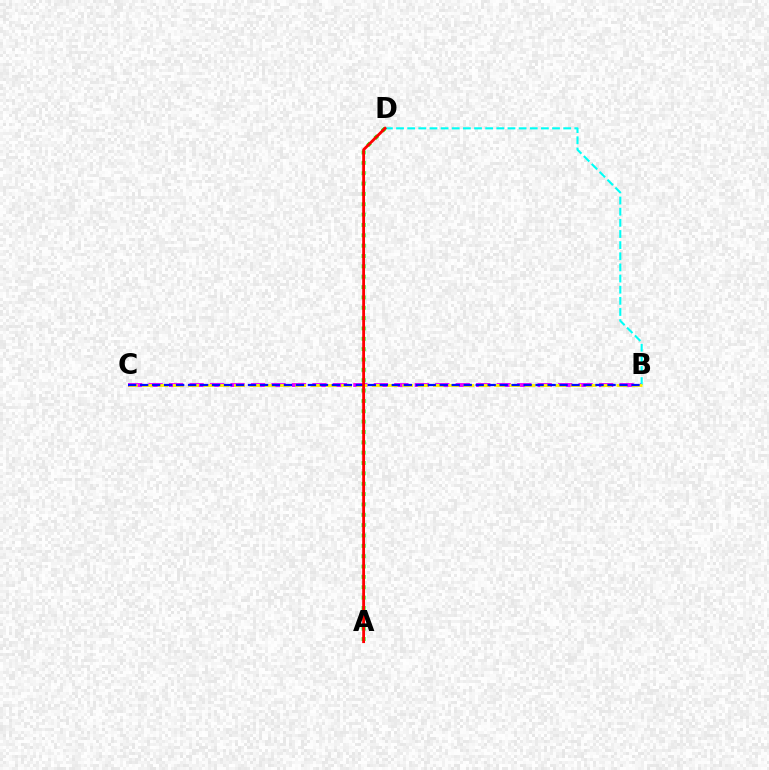{('B', 'C'): [{'color': '#ee00ff', 'line_style': 'dashed', 'thickness': 2.78}, {'color': '#fcf500', 'line_style': 'dashed', 'thickness': 2.08}, {'color': '#0010ff', 'line_style': 'dashed', 'thickness': 1.63}], ('A', 'D'): [{'color': '#08ff00', 'line_style': 'dotted', 'thickness': 2.81}, {'color': '#ff0000', 'line_style': 'solid', 'thickness': 2.04}], ('B', 'D'): [{'color': '#00fff6', 'line_style': 'dashed', 'thickness': 1.51}]}